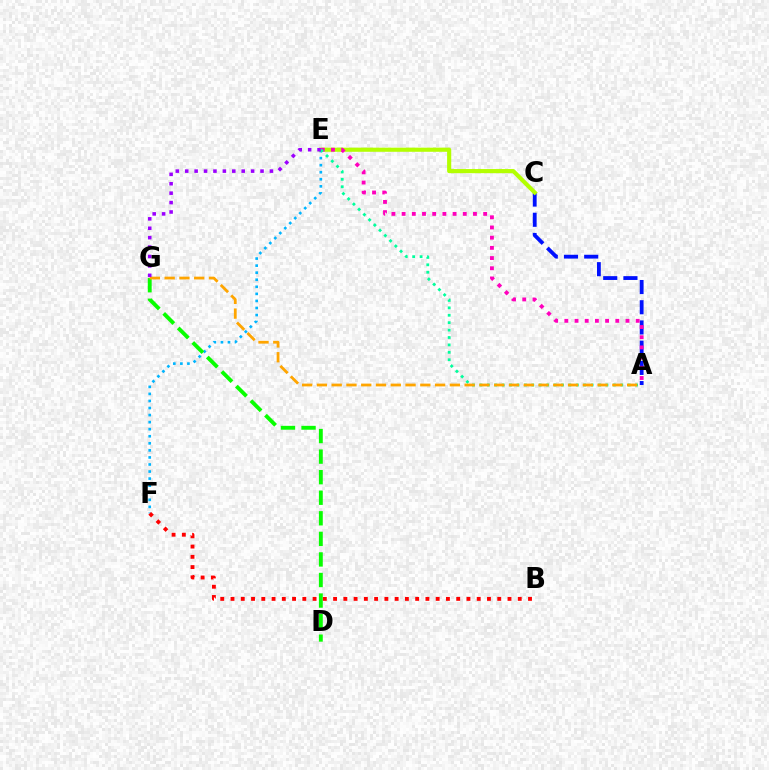{('A', 'C'): [{'color': '#0010ff', 'line_style': 'dashed', 'thickness': 2.75}], ('C', 'E'): [{'color': '#b3ff00', 'line_style': 'solid', 'thickness': 2.97}], ('E', 'F'): [{'color': '#00b5ff', 'line_style': 'dotted', 'thickness': 1.92}], ('A', 'E'): [{'color': '#ff00bd', 'line_style': 'dotted', 'thickness': 2.77}, {'color': '#00ff9d', 'line_style': 'dotted', 'thickness': 2.01}], ('D', 'G'): [{'color': '#08ff00', 'line_style': 'dashed', 'thickness': 2.79}], ('B', 'F'): [{'color': '#ff0000', 'line_style': 'dotted', 'thickness': 2.79}], ('A', 'G'): [{'color': '#ffa500', 'line_style': 'dashed', 'thickness': 2.01}], ('E', 'G'): [{'color': '#9b00ff', 'line_style': 'dotted', 'thickness': 2.56}]}